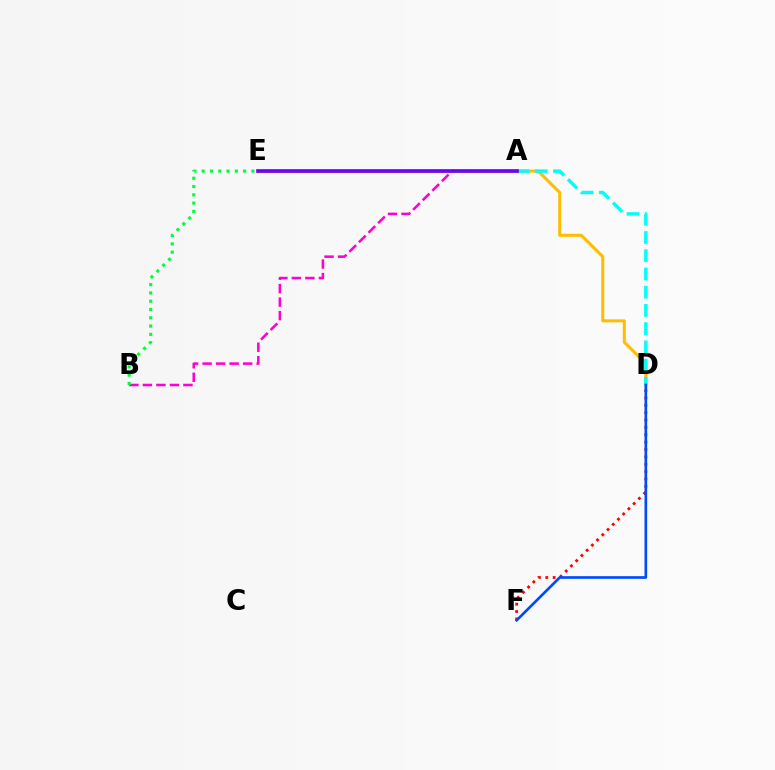{('A', 'B'): [{'color': '#ff00cf', 'line_style': 'dashed', 'thickness': 1.84}], ('D', 'F'): [{'color': '#ff0000', 'line_style': 'dotted', 'thickness': 2.0}, {'color': '#004bff', 'line_style': 'solid', 'thickness': 1.92}], ('B', 'E'): [{'color': '#00ff39', 'line_style': 'dotted', 'thickness': 2.25}], ('A', 'E'): [{'color': '#84ff00', 'line_style': 'solid', 'thickness': 2.52}, {'color': '#7200ff', 'line_style': 'solid', 'thickness': 2.64}], ('A', 'D'): [{'color': '#ffbd00', 'line_style': 'solid', 'thickness': 2.19}, {'color': '#00fff6', 'line_style': 'dashed', 'thickness': 2.48}]}